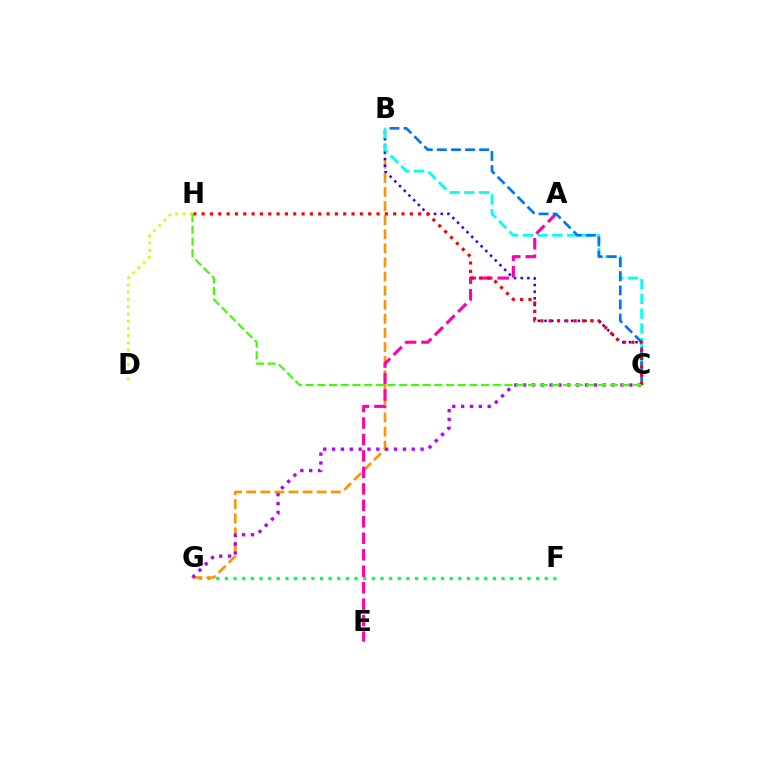{('F', 'G'): [{'color': '#00ff5c', 'line_style': 'dotted', 'thickness': 2.35}], ('B', 'G'): [{'color': '#ff9400', 'line_style': 'dashed', 'thickness': 1.91}], ('B', 'C'): [{'color': '#2500ff', 'line_style': 'dotted', 'thickness': 1.81}, {'color': '#00fff6', 'line_style': 'dashed', 'thickness': 2.01}, {'color': '#0074ff', 'line_style': 'dashed', 'thickness': 1.91}], ('A', 'E'): [{'color': '#ff00ac', 'line_style': 'dashed', 'thickness': 2.24}], ('C', 'G'): [{'color': '#b900ff', 'line_style': 'dotted', 'thickness': 2.41}], ('D', 'H'): [{'color': '#d1ff00', 'line_style': 'dotted', 'thickness': 1.97}], ('C', 'H'): [{'color': '#ff0000', 'line_style': 'dotted', 'thickness': 2.26}, {'color': '#3dff00', 'line_style': 'dashed', 'thickness': 1.59}]}